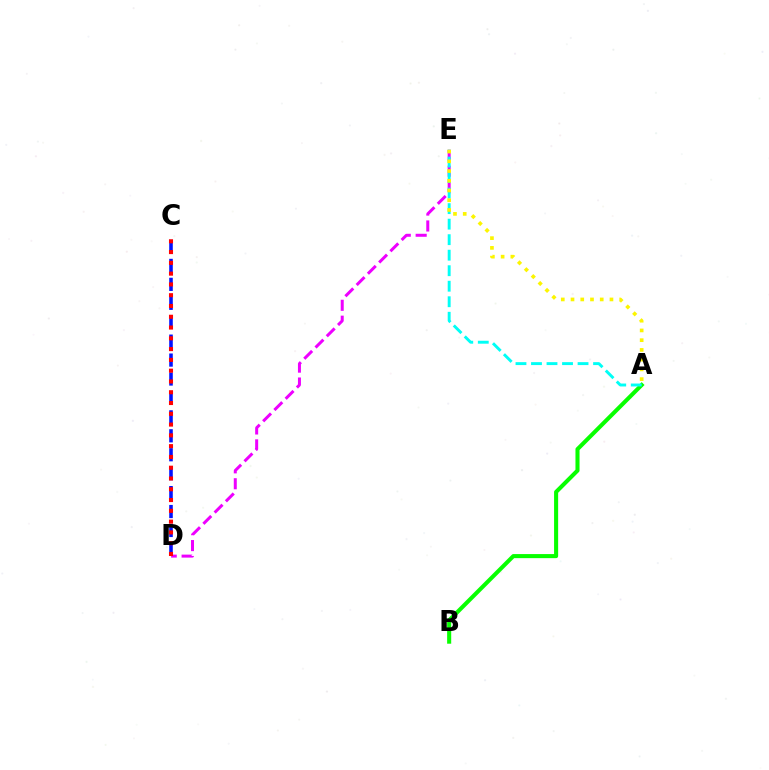{('C', 'D'): [{'color': '#0010ff', 'line_style': 'dashed', 'thickness': 2.57}, {'color': '#ff0000', 'line_style': 'dotted', 'thickness': 2.93}], ('D', 'E'): [{'color': '#ee00ff', 'line_style': 'dashed', 'thickness': 2.16}], ('A', 'B'): [{'color': '#08ff00', 'line_style': 'solid', 'thickness': 2.93}], ('A', 'E'): [{'color': '#00fff6', 'line_style': 'dashed', 'thickness': 2.11}, {'color': '#fcf500', 'line_style': 'dotted', 'thickness': 2.65}]}